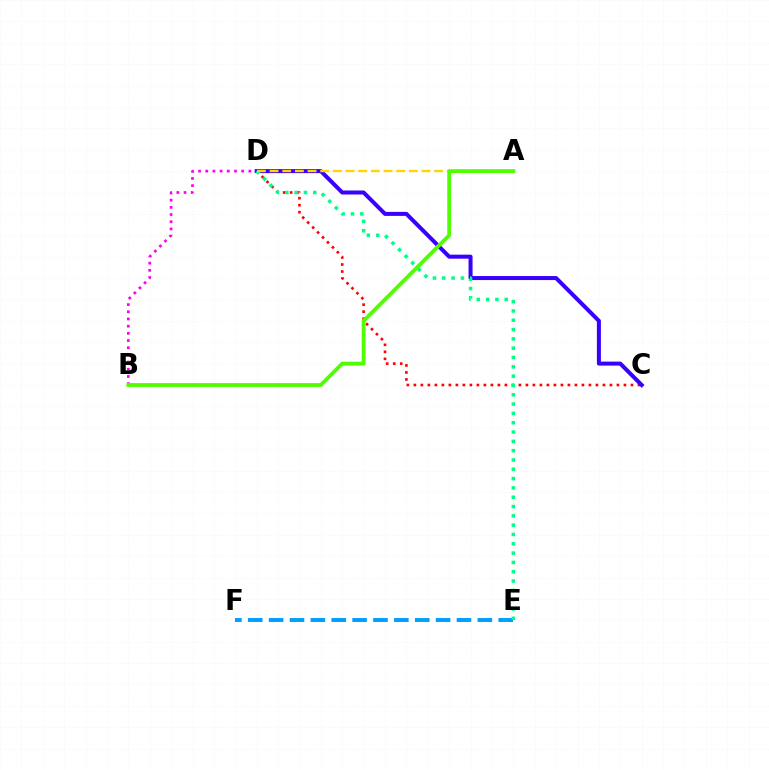{('C', 'D'): [{'color': '#ff0000', 'line_style': 'dotted', 'thickness': 1.9}, {'color': '#3700ff', 'line_style': 'solid', 'thickness': 2.89}], ('E', 'F'): [{'color': '#009eff', 'line_style': 'dashed', 'thickness': 2.84}], ('B', 'D'): [{'color': '#ff00ed', 'line_style': 'dotted', 'thickness': 1.95}], ('D', 'E'): [{'color': '#00ff86', 'line_style': 'dotted', 'thickness': 2.53}], ('A', 'D'): [{'color': '#ffd500', 'line_style': 'dashed', 'thickness': 1.72}], ('A', 'B'): [{'color': '#4fff00', 'line_style': 'solid', 'thickness': 2.74}]}